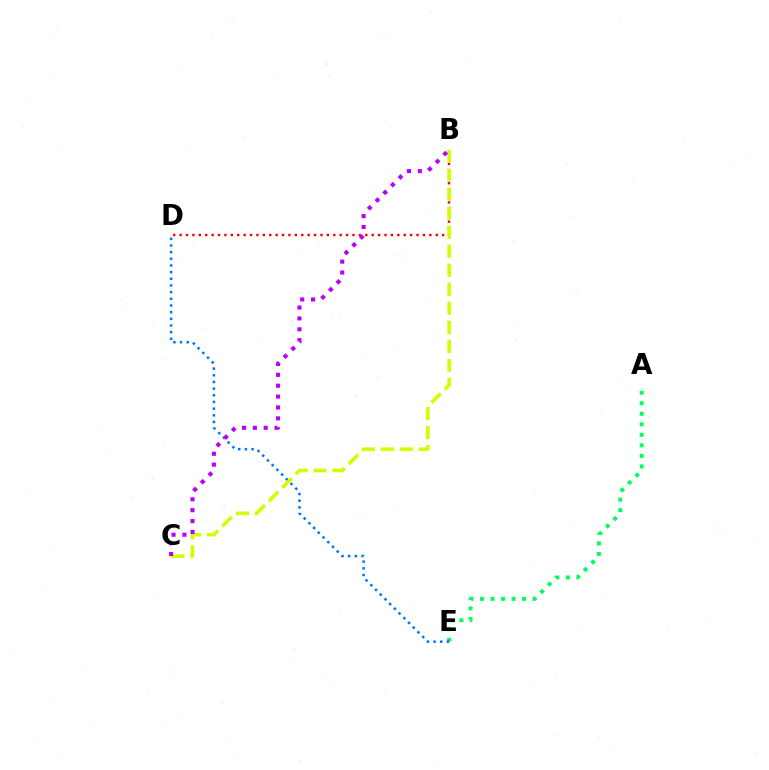{('A', 'E'): [{'color': '#00ff5c', 'line_style': 'dotted', 'thickness': 2.86}], ('D', 'E'): [{'color': '#0074ff', 'line_style': 'dotted', 'thickness': 1.81}], ('B', 'D'): [{'color': '#ff0000', 'line_style': 'dotted', 'thickness': 1.74}], ('B', 'C'): [{'color': '#d1ff00', 'line_style': 'dashed', 'thickness': 2.58}, {'color': '#b900ff', 'line_style': 'dotted', 'thickness': 2.96}]}